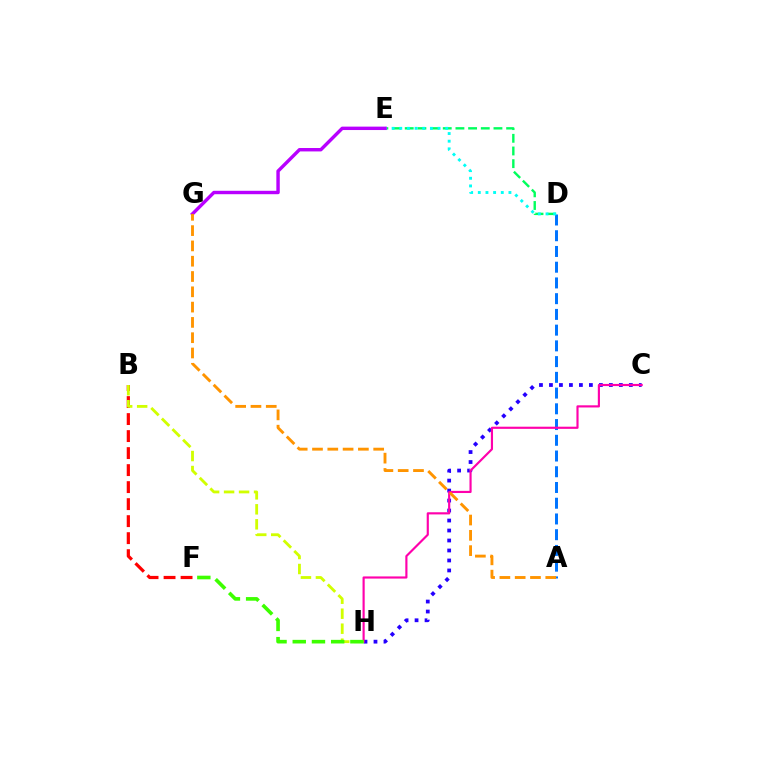{('A', 'D'): [{'color': '#0074ff', 'line_style': 'dashed', 'thickness': 2.14}], ('C', 'H'): [{'color': '#2500ff', 'line_style': 'dotted', 'thickness': 2.71}, {'color': '#ff00ac', 'line_style': 'solid', 'thickness': 1.55}], ('D', 'E'): [{'color': '#00ff5c', 'line_style': 'dashed', 'thickness': 1.72}, {'color': '#00fff6', 'line_style': 'dotted', 'thickness': 2.08}], ('B', 'F'): [{'color': '#ff0000', 'line_style': 'dashed', 'thickness': 2.31}], ('E', 'G'): [{'color': '#b900ff', 'line_style': 'solid', 'thickness': 2.46}], ('B', 'H'): [{'color': '#d1ff00', 'line_style': 'dashed', 'thickness': 2.04}], ('A', 'G'): [{'color': '#ff9400', 'line_style': 'dashed', 'thickness': 2.08}], ('F', 'H'): [{'color': '#3dff00', 'line_style': 'dashed', 'thickness': 2.61}]}